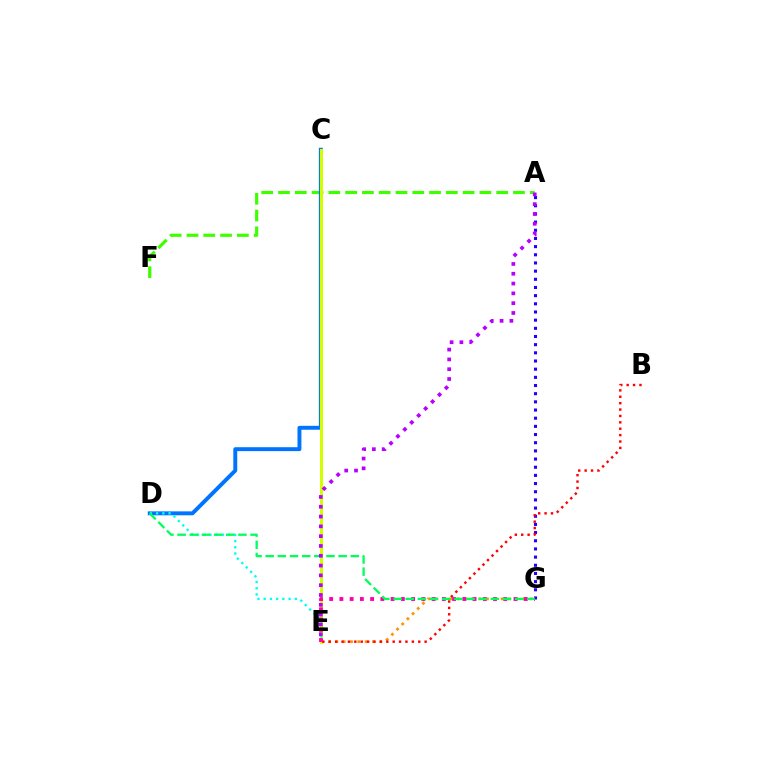{('A', 'F'): [{'color': '#3dff00', 'line_style': 'dashed', 'thickness': 2.28}], ('A', 'G'): [{'color': '#2500ff', 'line_style': 'dotted', 'thickness': 2.22}], ('C', 'D'): [{'color': '#0074ff', 'line_style': 'solid', 'thickness': 2.83}], ('E', 'G'): [{'color': '#ff9400', 'line_style': 'dotted', 'thickness': 1.99}, {'color': '#ff00ac', 'line_style': 'dotted', 'thickness': 2.78}], ('C', 'E'): [{'color': '#d1ff00', 'line_style': 'solid', 'thickness': 2.2}], ('D', 'E'): [{'color': '#00fff6', 'line_style': 'dotted', 'thickness': 1.69}], ('B', 'E'): [{'color': '#ff0000', 'line_style': 'dotted', 'thickness': 1.74}], ('D', 'G'): [{'color': '#00ff5c', 'line_style': 'dashed', 'thickness': 1.65}], ('A', 'E'): [{'color': '#b900ff', 'line_style': 'dotted', 'thickness': 2.66}]}